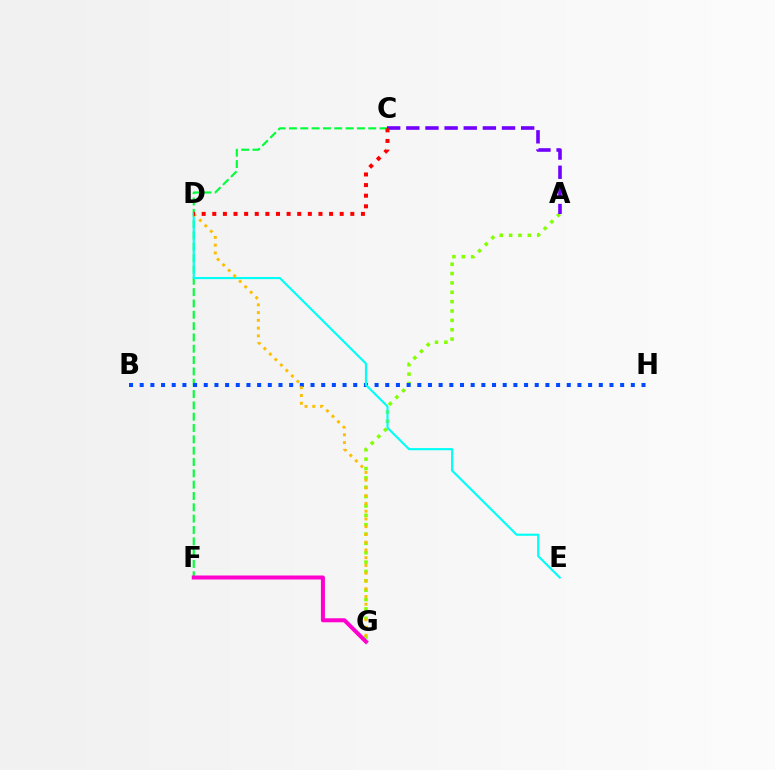{('A', 'G'): [{'color': '#84ff00', 'line_style': 'dotted', 'thickness': 2.54}], ('C', 'F'): [{'color': '#00ff39', 'line_style': 'dashed', 'thickness': 1.54}], ('A', 'C'): [{'color': '#7200ff', 'line_style': 'dashed', 'thickness': 2.6}], ('B', 'H'): [{'color': '#004bff', 'line_style': 'dotted', 'thickness': 2.9}], ('F', 'G'): [{'color': '#ff00cf', 'line_style': 'solid', 'thickness': 2.89}], ('D', 'E'): [{'color': '#00fff6', 'line_style': 'solid', 'thickness': 1.54}], ('D', 'G'): [{'color': '#ffbd00', 'line_style': 'dotted', 'thickness': 2.11}], ('C', 'D'): [{'color': '#ff0000', 'line_style': 'dotted', 'thickness': 2.88}]}